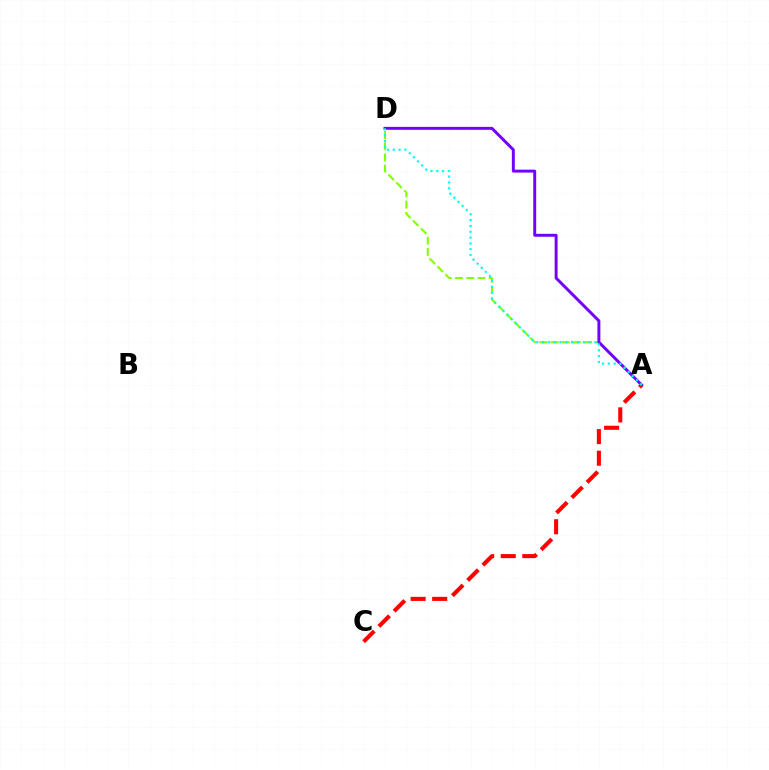{('A', 'D'): [{'color': '#84ff00', 'line_style': 'dashed', 'thickness': 1.52}, {'color': '#7200ff', 'line_style': 'solid', 'thickness': 2.11}, {'color': '#00fff6', 'line_style': 'dotted', 'thickness': 1.58}], ('A', 'C'): [{'color': '#ff0000', 'line_style': 'dashed', 'thickness': 2.93}]}